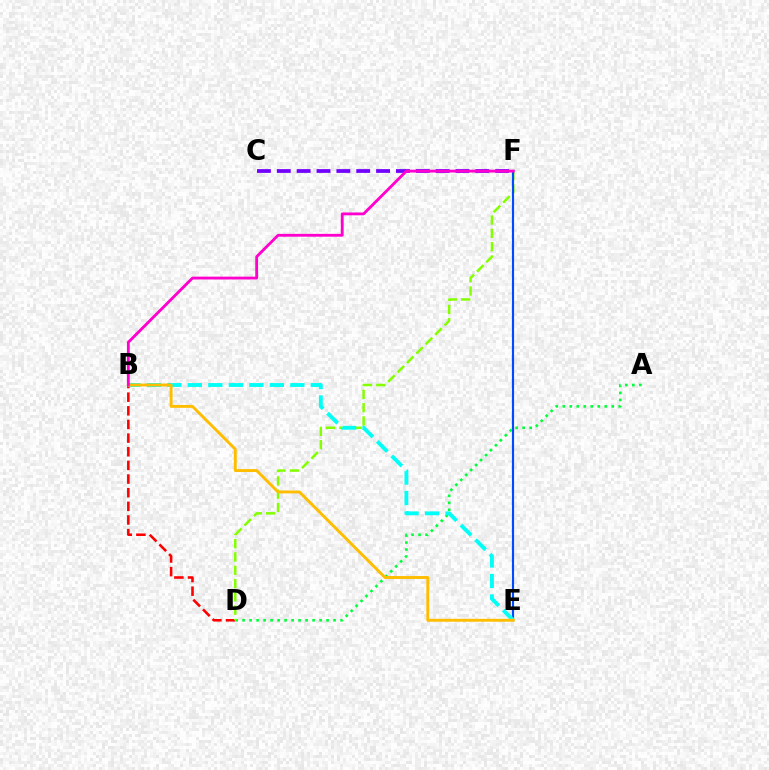{('B', 'D'): [{'color': '#ff0000', 'line_style': 'dashed', 'thickness': 1.85}], ('A', 'D'): [{'color': '#00ff39', 'line_style': 'dotted', 'thickness': 1.9}], ('D', 'F'): [{'color': '#84ff00', 'line_style': 'dashed', 'thickness': 1.81}], ('E', 'F'): [{'color': '#004bff', 'line_style': 'solid', 'thickness': 1.55}], ('B', 'E'): [{'color': '#00fff6', 'line_style': 'dashed', 'thickness': 2.78}, {'color': '#ffbd00', 'line_style': 'solid', 'thickness': 2.09}], ('C', 'F'): [{'color': '#7200ff', 'line_style': 'dashed', 'thickness': 2.7}], ('B', 'F'): [{'color': '#ff00cf', 'line_style': 'solid', 'thickness': 2.03}]}